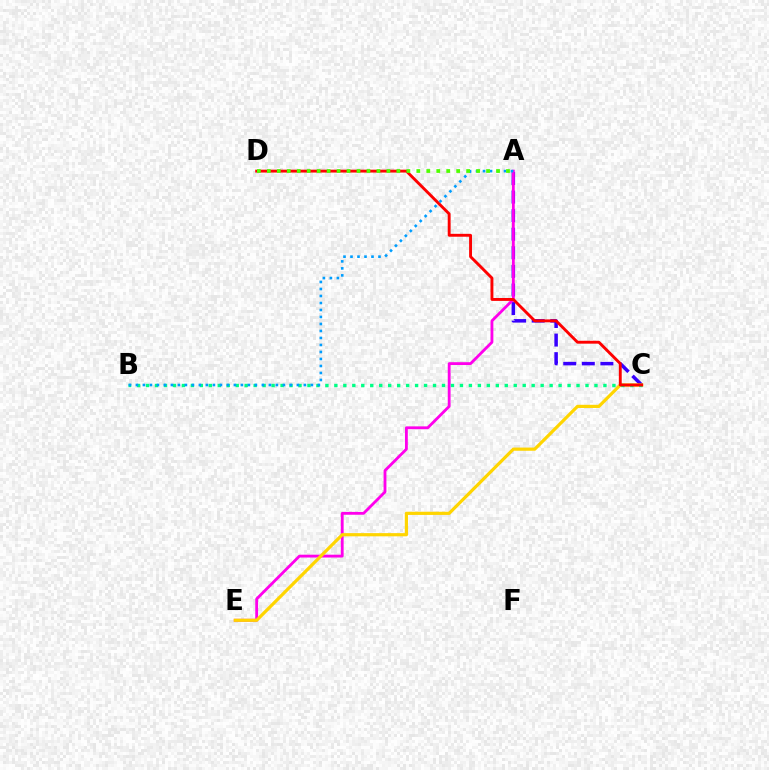{('A', 'C'): [{'color': '#3700ff', 'line_style': 'dashed', 'thickness': 2.52}], ('A', 'E'): [{'color': '#ff00ed', 'line_style': 'solid', 'thickness': 2.04}], ('C', 'E'): [{'color': '#ffd500', 'line_style': 'solid', 'thickness': 2.3}], ('B', 'C'): [{'color': '#00ff86', 'line_style': 'dotted', 'thickness': 2.44}], ('C', 'D'): [{'color': '#ff0000', 'line_style': 'solid', 'thickness': 2.08}], ('A', 'B'): [{'color': '#009eff', 'line_style': 'dotted', 'thickness': 1.9}], ('A', 'D'): [{'color': '#4fff00', 'line_style': 'dotted', 'thickness': 2.71}]}